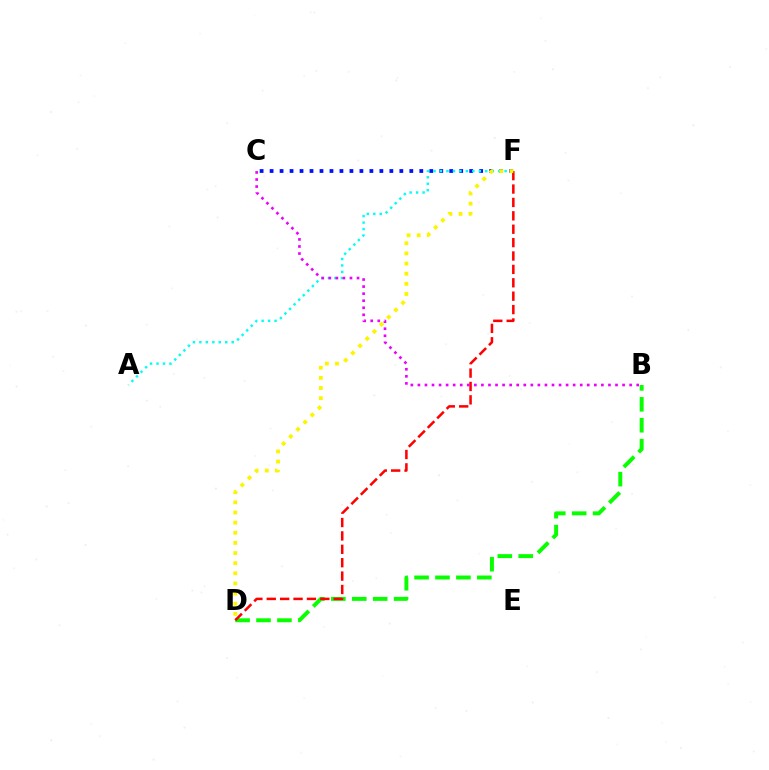{('C', 'F'): [{'color': '#0010ff', 'line_style': 'dotted', 'thickness': 2.71}], ('A', 'F'): [{'color': '#00fff6', 'line_style': 'dotted', 'thickness': 1.76}], ('B', 'D'): [{'color': '#08ff00', 'line_style': 'dashed', 'thickness': 2.84}], ('D', 'F'): [{'color': '#ff0000', 'line_style': 'dashed', 'thickness': 1.82}, {'color': '#fcf500', 'line_style': 'dotted', 'thickness': 2.76}], ('B', 'C'): [{'color': '#ee00ff', 'line_style': 'dotted', 'thickness': 1.92}]}